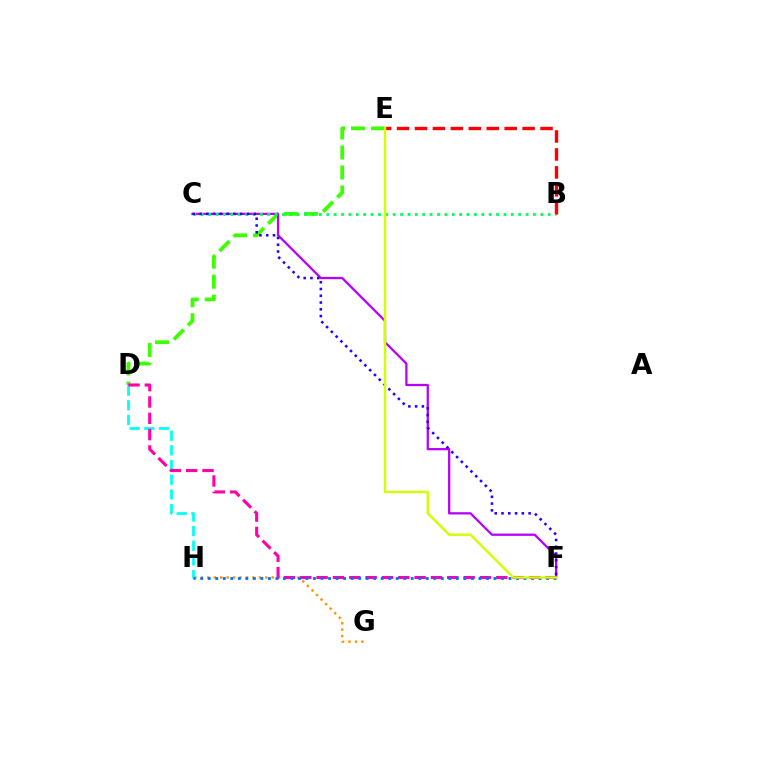{('G', 'H'): [{'color': '#ff9400', 'line_style': 'dotted', 'thickness': 1.75}], ('D', 'E'): [{'color': '#3dff00', 'line_style': 'dashed', 'thickness': 2.72}], ('C', 'F'): [{'color': '#b900ff', 'line_style': 'solid', 'thickness': 1.64}, {'color': '#2500ff', 'line_style': 'dotted', 'thickness': 1.84}], ('D', 'H'): [{'color': '#00fff6', 'line_style': 'dashed', 'thickness': 1.99}], ('B', 'C'): [{'color': '#00ff5c', 'line_style': 'dotted', 'thickness': 2.01}], ('D', 'F'): [{'color': '#ff00ac', 'line_style': 'dashed', 'thickness': 2.22}], ('F', 'H'): [{'color': '#0074ff', 'line_style': 'dotted', 'thickness': 2.04}], ('B', 'E'): [{'color': '#ff0000', 'line_style': 'dashed', 'thickness': 2.44}], ('E', 'F'): [{'color': '#d1ff00', 'line_style': 'solid', 'thickness': 1.73}]}